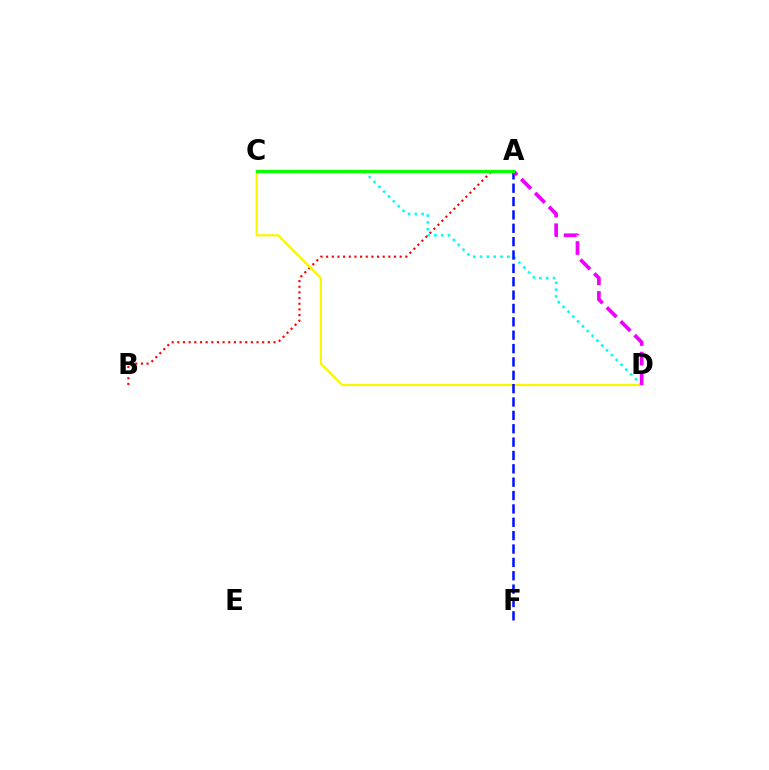{('C', 'D'): [{'color': '#00fff6', 'line_style': 'dotted', 'thickness': 1.85}, {'color': '#fcf500', 'line_style': 'solid', 'thickness': 1.6}], ('A', 'B'): [{'color': '#ff0000', 'line_style': 'dotted', 'thickness': 1.54}], ('A', 'F'): [{'color': '#0010ff', 'line_style': 'dashed', 'thickness': 1.82}], ('A', 'D'): [{'color': '#ee00ff', 'line_style': 'dashed', 'thickness': 2.66}], ('A', 'C'): [{'color': '#08ff00', 'line_style': 'solid', 'thickness': 2.34}]}